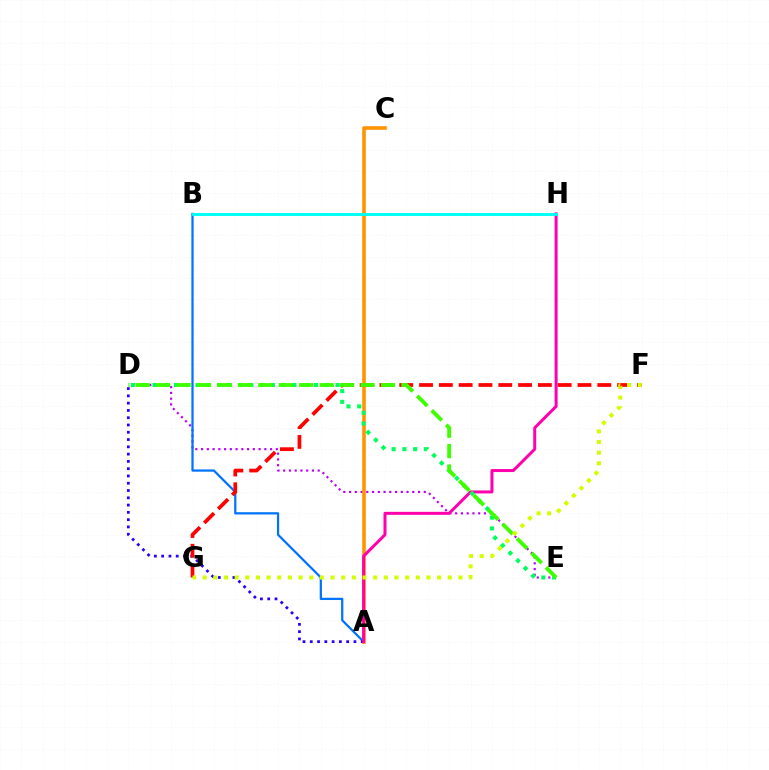{('D', 'E'): [{'color': '#b900ff', 'line_style': 'dotted', 'thickness': 1.56}, {'color': '#00ff5c', 'line_style': 'dotted', 'thickness': 2.93}, {'color': '#3dff00', 'line_style': 'dashed', 'thickness': 2.78}], ('A', 'C'): [{'color': '#ff9400', 'line_style': 'solid', 'thickness': 2.6}], ('A', 'B'): [{'color': '#0074ff', 'line_style': 'solid', 'thickness': 1.62}], ('A', 'D'): [{'color': '#2500ff', 'line_style': 'dotted', 'thickness': 1.98}], ('F', 'G'): [{'color': '#ff0000', 'line_style': 'dashed', 'thickness': 2.69}, {'color': '#d1ff00', 'line_style': 'dotted', 'thickness': 2.9}], ('A', 'H'): [{'color': '#ff00ac', 'line_style': 'solid', 'thickness': 2.16}], ('B', 'H'): [{'color': '#00fff6', 'line_style': 'solid', 'thickness': 2.09}]}